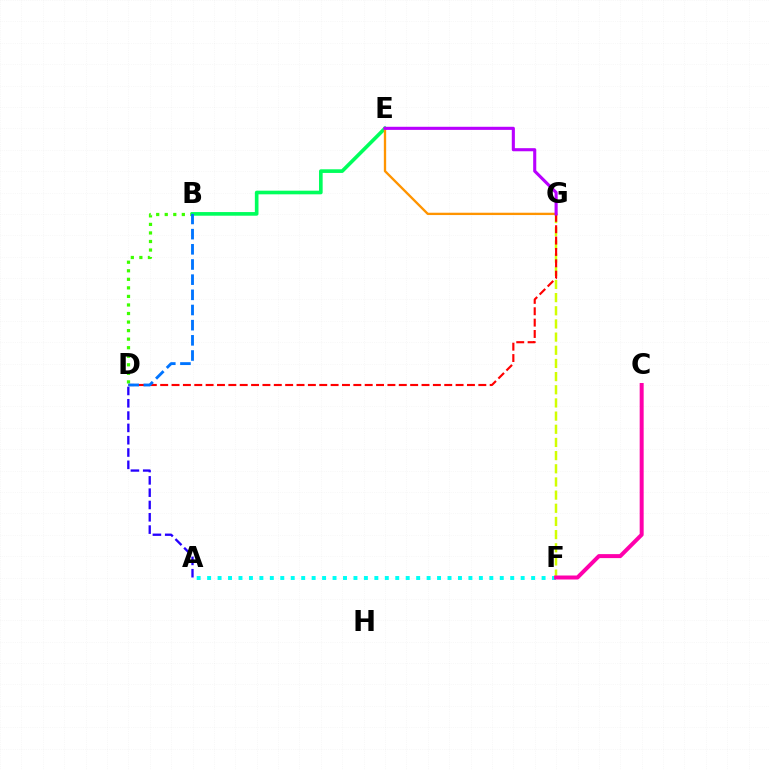{('A', 'F'): [{'color': '#00fff6', 'line_style': 'dotted', 'thickness': 2.84}], ('B', 'D'): [{'color': '#3dff00', 'line_style': 'dotted', 'thickness': 2.32}, {'color': '#0074ff', 'line_style': 'dashed', 'thickness': 2.06}], ('F', 'G'): [{'color': '#d1ff00', 'line_style': 'dashed', 'thickness': 1.79}], ('D', 'G'): [{'color': '#ff0000', 'line_style': 'dashed', 'thickness': 1.54}], ('A', 'D'): [{'color': '#2500ff', 'line_style': 'dashed', 'thickness': 1.67}], ('B', 'E'): [{'color': '#00ff5c', 'line_style': 'solid', 'thickness': 2.62}], ('E', 'G'): [{'color': '#ff9400', 'line_style': 'solid', 'thickness': 1.68}, {'color': '#b900ff', 'line_style': 'solid', 'thickness': 2.23}], ('C', 'F'): [{'color': '#ff00ac', 'line_style': 'solid', 'thickness': 2.87}]}